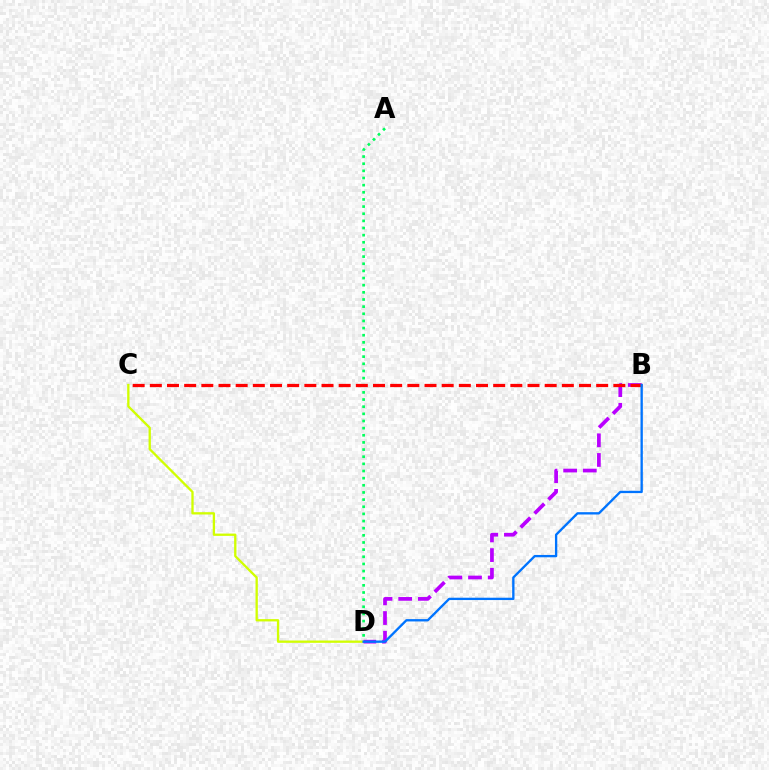{('A', 'D'): [{'color': '#00ff5c', 'line_style': 'dotted', 'thickness': 1.94}], ('C', 'D'): [{'color': '#d1ff00', 'line_style': 'solid', 'thickness': 1.67}], ('B', 'D'): [{'color': '#b900ff', 'line_style': 'dashed', 'thickness': 2.67}, {'color': '#0074ff', 'line_style': 'solid', 'thickness': 1.68}], ('B', 'C'): [{'color': '#ff0000', 'line_style': 'dashed', 'thickness': 2.33}]}